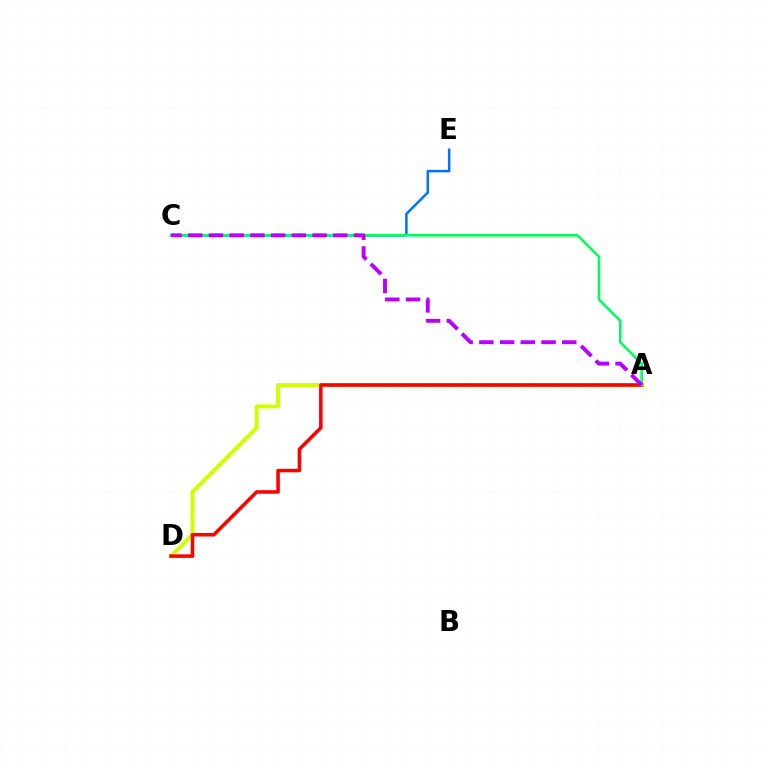{('A', 'D'): [{'color': '#d1ff00', 'line_style': 'solid', 'thickness': 2.88}, {'color': '#ff0000', 'line_style': 'solid', 'thickness': 2.56}], ('C', 'E'): [{'color': '#0074ff', 'line_style': 'solid', 'thickness': 1.8}], ('A', 'C'): [{'color': '#00ff5c', 'line_style': 'solid', 'thickness': 1.84}, {'color': '#b900ff', 'line_style': 'dashed', 'thickness': 2.82}]}